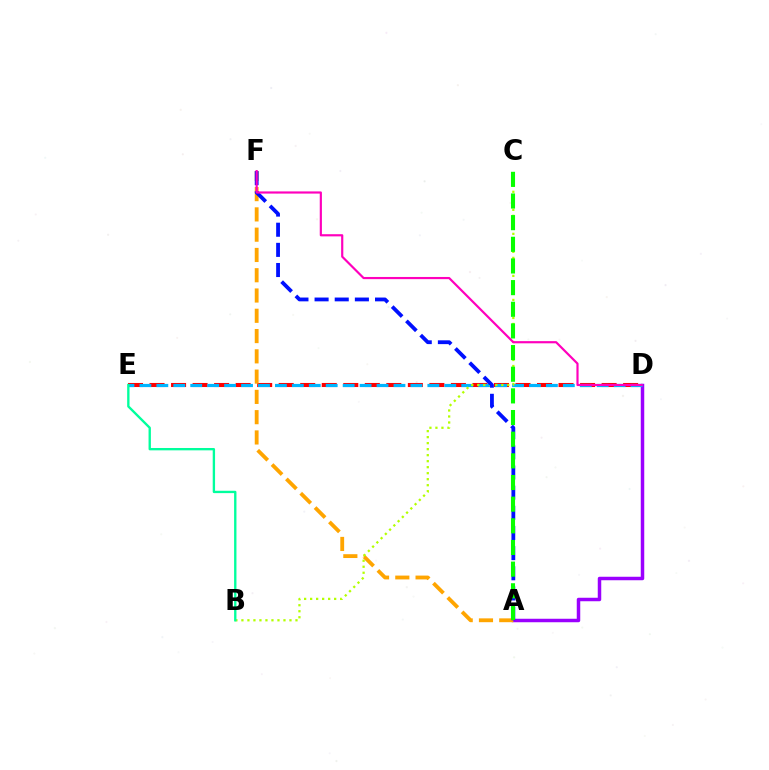{('A', 'D'): [{'color': '#9b00ff', 'line_style': 'solid', 'thickness': 2.51}], ('D', 'E'): [{'color': '#ff0000', 'line_style': 'dashed', 'thickness': 2.92}, {'color': '#00b5ff', 'line_style': 'dashed', 'thickness': 2.3}], ('A', 'F'): [{'color': '#ffa500', 'line_style': 'dashed', 'thickness': 2.75}, {'color': '#0010ff', 'line_style': 'dashed', 'thickness': 2.74}], ('B', 'C'): [{'color': '#b3ff00', 'line_style': 'dotted', 'thickness': 1.63}], ('D', 'F'): [{'color': '#ff00bd', 'line_style': 'solid', 'thickness': 1.57}], ('B', 'E'): [{'color': '#00ff9d', 'line_style': 'solid', 'thickness': 1.69}], ('A', 'C'): [{'color': '#08ff00', 'line_style': 'dashed', 'thickness': 2.94}]}